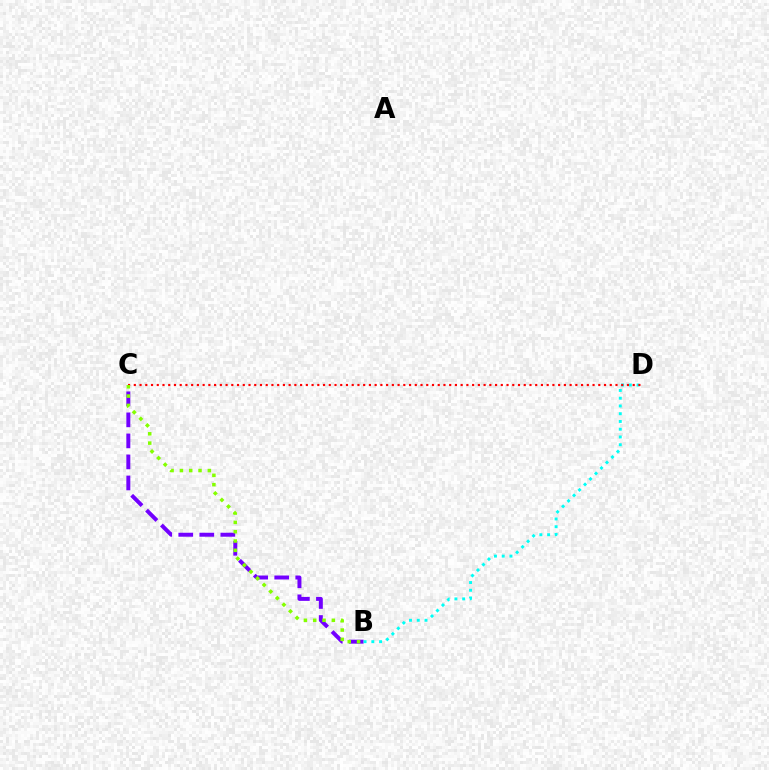{('B', 'C'): [{'color': '#7200ff', 'line_style': 'dashed', 'thickness': 2.86}, {'color': '#84ff00', 'line_style': 'dotted', 'thickness': 2.53}], ('B', 'D'): [{'color': '#00fff6', 'line_style': 'dotted', 'thickness': 2.11}], ('C', 'D'): [{'color': '#ff0000', 'line_style': 'dotted', 'thickness': 1.56}]}